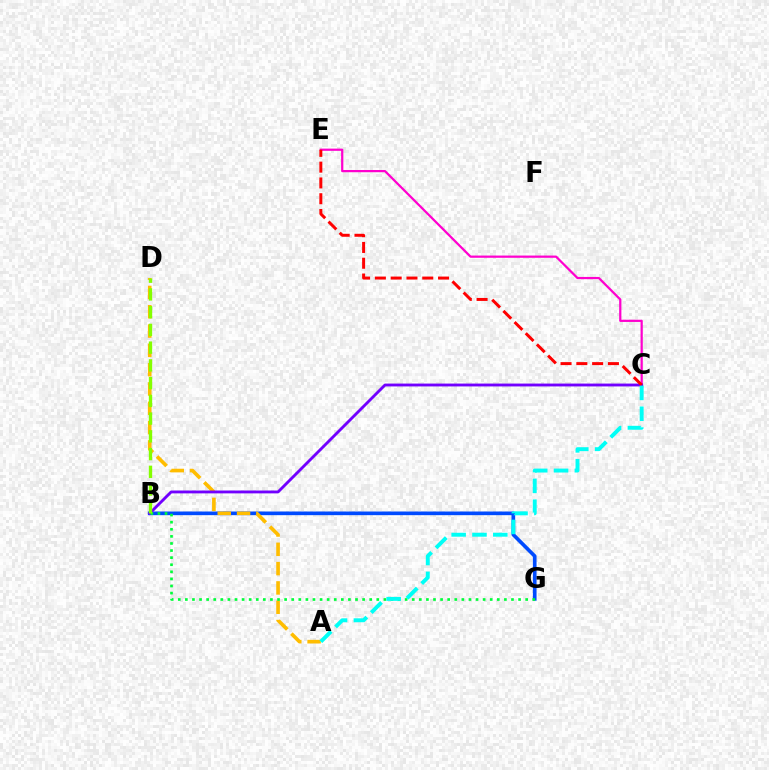{('C', 'E'): [{'color': '#ff00cf', 'line_style': 'solid', 'thickness': 1.6}, {'color': '#ff0000', 'line_style': 'dashed', 'thickness': 2.15}], ('B', 'G'): [{'color': '#004bff', 'line_style': 'solid', 'thickness': 2.64}, {'color': '#00ff39', 'line_style': 'dotted', 'thickness': 1.93}], ('A', 'D'): [{'color': '#ffbd00', 'line_style': 'dashed', 'thickness': 2.62}], ('B', 'C'): [{'color': '#7200ff', 'line_style': 'solid', 'thickness': 2.06}], ('B', 'D'): [{'color': '#84ff00', 'line_style': 'dashed', 'thickness': 2.41}], ('A', 'C'): [{'color': '#00fff6', 'line_style': 'dashed', 'thickness': 2.83}]}